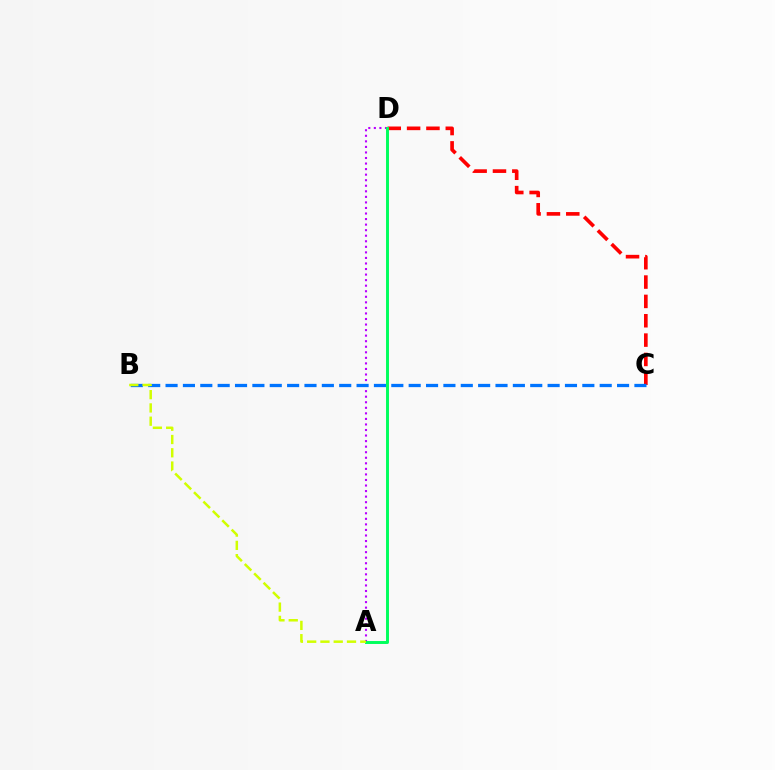{('A', 'D'): [{'color': '#b900ff', 'line_style': 'dotted', 'thickness': 1.51}, {'color': '#00ff5c', 'line_style': 'solid', 'thickness': 2.12}], ('C', 'D'): [{'color': '#ff0000', 'line_style': 'dashed', 'thickness': 2.63}], ('B', 'C'): [{'color': '#0074ff', 'line_style': 'dashed', 'thickness': 2.36}], ('A', 'B'): [{'color': '#d1ff00', 'line_style': 'dashed', 'thickness': 1.8}]}